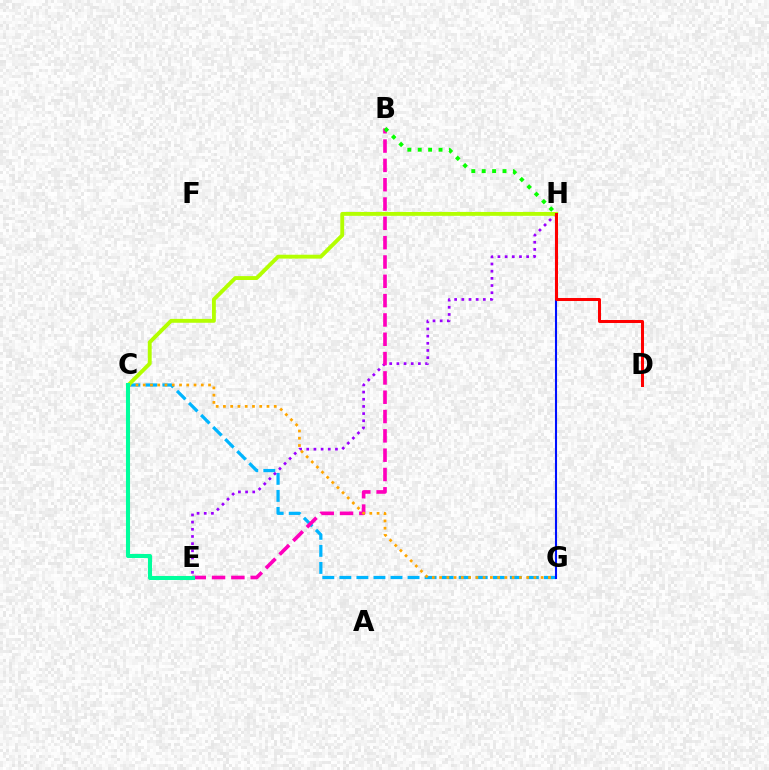{('C', 'G'): [{'color': '#00b5ff', 'line_style': 'dashed', 'thickness': 2.32}, {'color': '#ffa500', 'line_style': 'dotted', 'thickness': 1.97}], ('E', 'H'): [{'color': '#9b00ff', 'line_style': 'dotted', 'thickness': 1.95}], ('B', 'E'): [{'color': '#ff00bd', 'line_style': 'dashed', 'thickness': 2.62}], ('G', 'H'): [{'color': '#0010ff', 'line_style': 'solid', 'thickness': 1.5}], ('C', 'H'): [{'color': '#b3ff00', 'line_style': 'solid', 'thickness': 2.8}], ('D', 'H'): [{'color': '#ff0000', 'line_style': 'solid', 'thickness': 2.17}], ('B', 'H'): [{'color': '#08ff00', 'line_style': 'dotted', 'thickness': 2.83}], ('C', 'E'): [{'color': '#00ff9d', 'line_style': 'solid', 'thickness': 2.93}]}